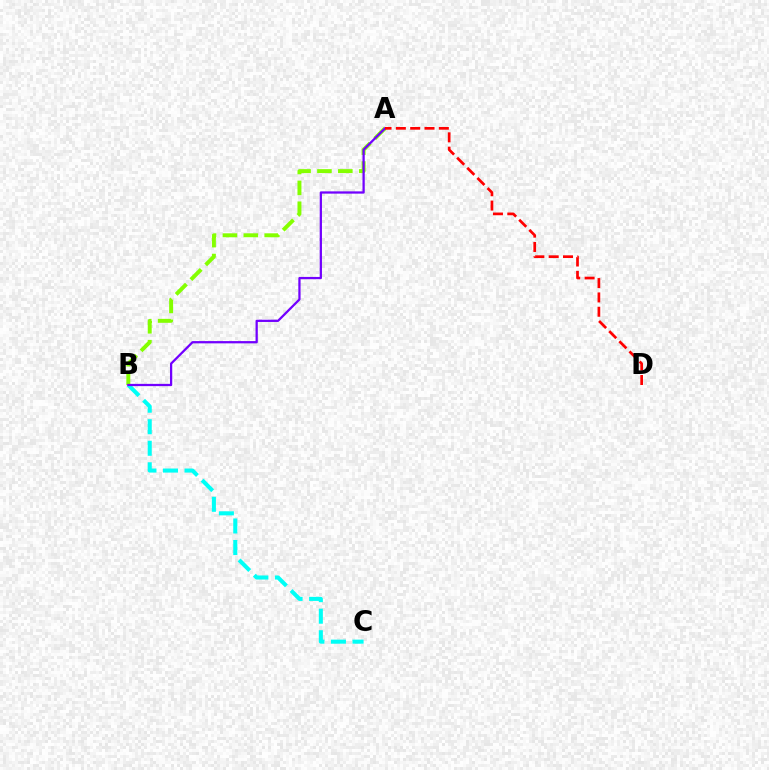{('B', 'C'): [{'color': '#00fff6', 'line_style': 'dashed', 'thickness': 2.93}], ('A', 'B'): [{'color': '#84ff00', 'line_style': 'dashed', 'thickness': 2.84}, {'color': '#7200ff', 'line_style': 'solid', 'thickness': 1.63}], ('A', 'D'): [{'color': '#ff0000', 'line_style': 'dashed', 'thickness': 1.95}]}